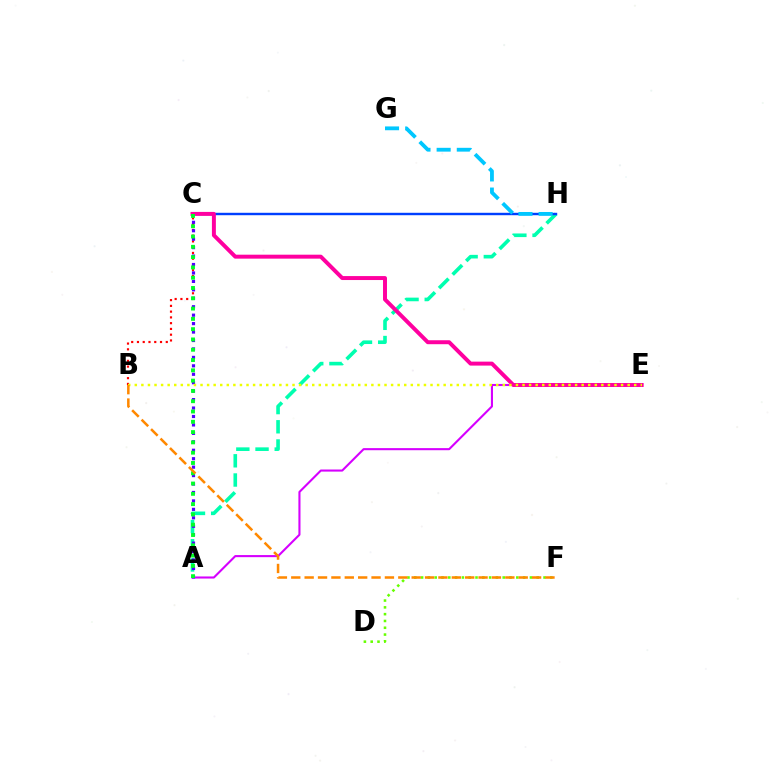{('A', 'H'): [{'color': '#00ffaf', 'line_style': 'dashed', 'thickness': 2.61}], ('A', 'E'): [{'color': '#d600ff', 'line_style': 'solid', 'thickness': 1.51}], ('D', 'F'): [{'color': '#66ff00', 'line_style': 'dotted', 'thickness': 1.85}], ('C', 'H'): [{'color': '#003fff', 'line_style': 'solid', 'thickness': 1.74}], ('B', 'C'): [{'color': '#ff0000', 'line_style': 'dotted', 'thickness': 1.57}], ('A', 'C'): [{'color': '#4f00ff', 'line_style': 'dotted', 'thickness': 2.29}, {'color': '#00ff27', 'line_style': 'dotted', 'thickness': 2.8}], ('C', 'E'): [{'color': '#ff00a0', 'line_style': 'solid', 'thickness': 2.85}], ('B', 'E'): [{'color': '#eeff00', 'line_style': 'dotted', 'thickness': 1.79}], ('G', 'H'): [{'color': '#00c7ff', 'line_style': 'dashed', 'thickness': 2.74}], ('B', 'F'): [{'color': '#ff8800', 'line_style': 'dashed', 'thickness': 1.82}]}